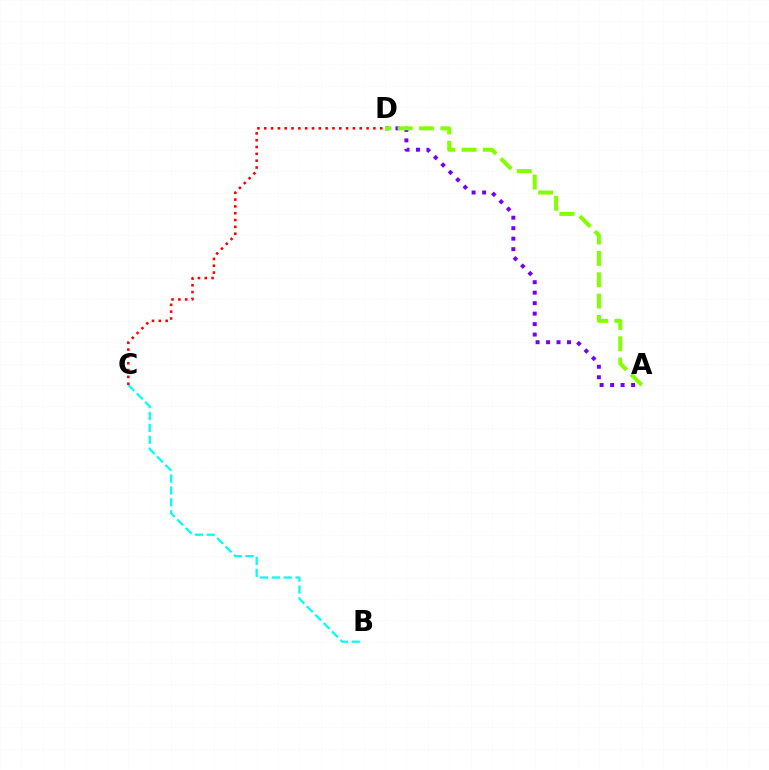{('B', 'C'): [{'color': '#00fff6', 'line_style': 'dashed', 'thickness': 1.62}], ('C', 'D'): [{'color': '#ff0000', 'line_style': 'dotted', 'thickness': 1.85}], ('A', 'D'): [{'color': '#7200ff', 'line_style': 'dotted', 'thickness': 2.85}, {'color': '#84ff00', 'line_style': 'dashed', 'thickness': 2.9}]}